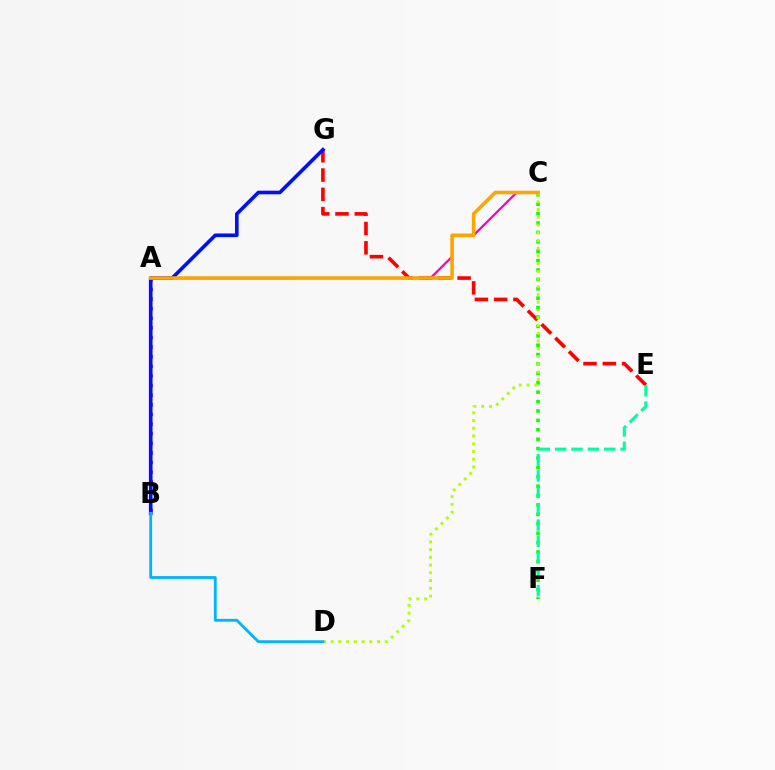{('A', 'B'): [{'color': '#9b00ff', 'line_style': 'dotted', 'thickness': 2.61}], ('E', 'G'): [{'color': '#ff0000', 'line_style': 'dashed', 'thickness': 2.62}], ('B', 'G'): [{'color': '#0010ff', 'line_style': 'solid', 'thickness': 2.61}], ('A', 'C'): [{'color': '#ff00bd', 'line_style': 'solid', 'thickness': 1.62}, {'color': '#ffa500', 'line_style': 'solid', 'thickness': 2.56}], ('C', 'F'): [{'color': '#08ff00', 'line_style': 'dotted', 'thickness': 2.55}], ('C', 'D'): [{'color': '#b3ff00', 'line_style': 'dotted', 'thickness': 2.1}], ('B', 'D'): [{'color': '#00b5ff', 'line_style': 'solid', 'thickness': 2.03}], ('E', 'F'): [{'color': '#00ff9d', 'line_style': 'dashed', 'thickness': 2.23}]}